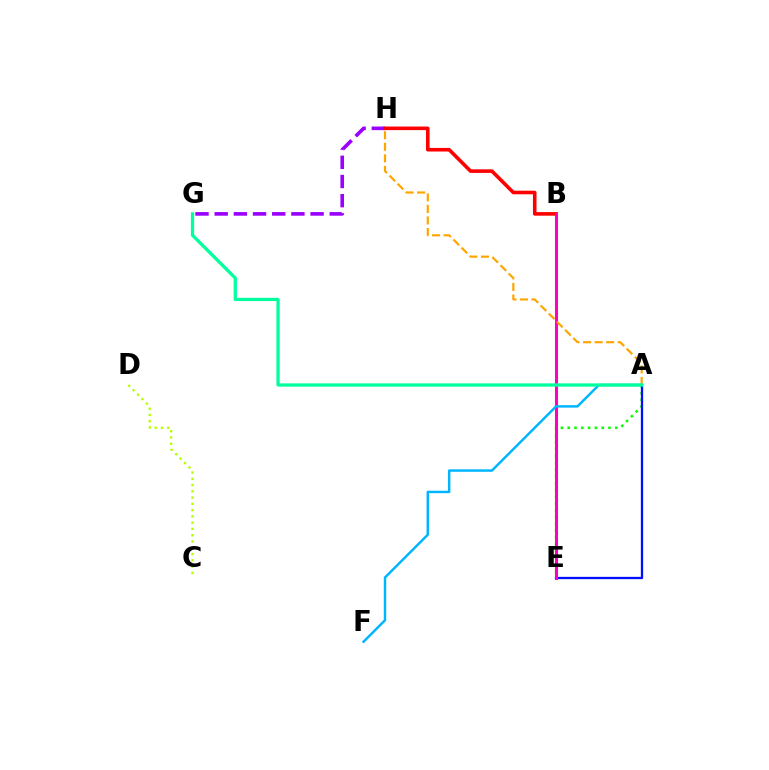{('G', 'H'): [{'color': '#9b00ff', 'line_style': 'dashed', 'thickness': 2.61}], ('B', 'H'): [{'color': '#ff0000', 'line_style': 'solid', 'thickness': 2.59}], ('A', 'E'): [{'color': '#08ff00', 'line_style': 'dotted', 'thickness': 1.85}, {'color': '#0010ff', 'line_style': 'solid', 'thickness': 1.65}], ('C', 'D'): [{'color': '#b3ff00', 'line_style': 'dotted', 'thickness': 1.7}], ('B', 'E'): [{'color': '#ff00bd', 'line_style': 'solid', 'thickness': 2.19}], ('A', 'H'): [{'color': '#ffa500', 'line_style': 'dashed', 'thickness': 1.57}], ('A', 'F'): [{'color': '#00b5ff', 'line_style': 'solid', 'thickness': 1.77}], ('A', 'G'): [{'color': '#00ff9d', 'line_style': 'solid', 'thickness': 2.34}]}